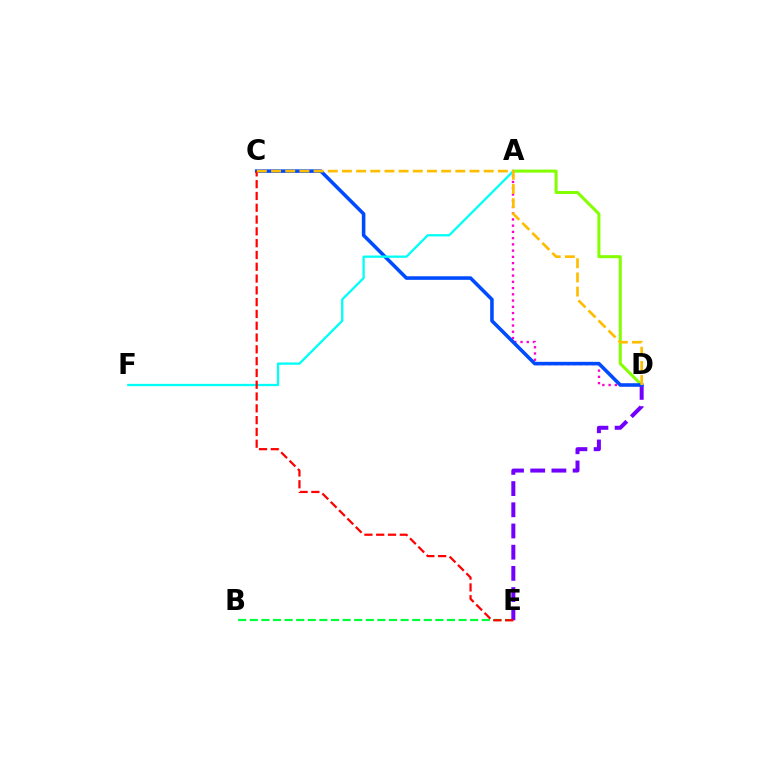{('A', 'D'): [{'color': '#84ff00', 'line_style': 'solid', 'thickness': 2.18}, {'color': '#ff00cf', 'line_style': 'dotted', 'thickness': 1.7}], ('B', 'E'): [{'color': '#00ff39', 'line_style': 'dashed', 'thickness': 1.58}], ('D', 'E'): [{'color': '#7200ff', 'line_style': 'dashed', 'thickness': 2.88}], ('C', 'D'): [{'color': '#004bff', 'line_style': 'solid', 'thickness': 2.56}, {'color': '#ffbd00', 'line_style': 'dashed', 'thickness': 1.93}], ('A', 'F'): [{'color': '#00fff6', 'line_style': 'solid', 'thickness': 1.65}], ('C', 'E'): [{'color': '#ff0000', 'line_style': 'dashed', 'thickness': 1.6}]}